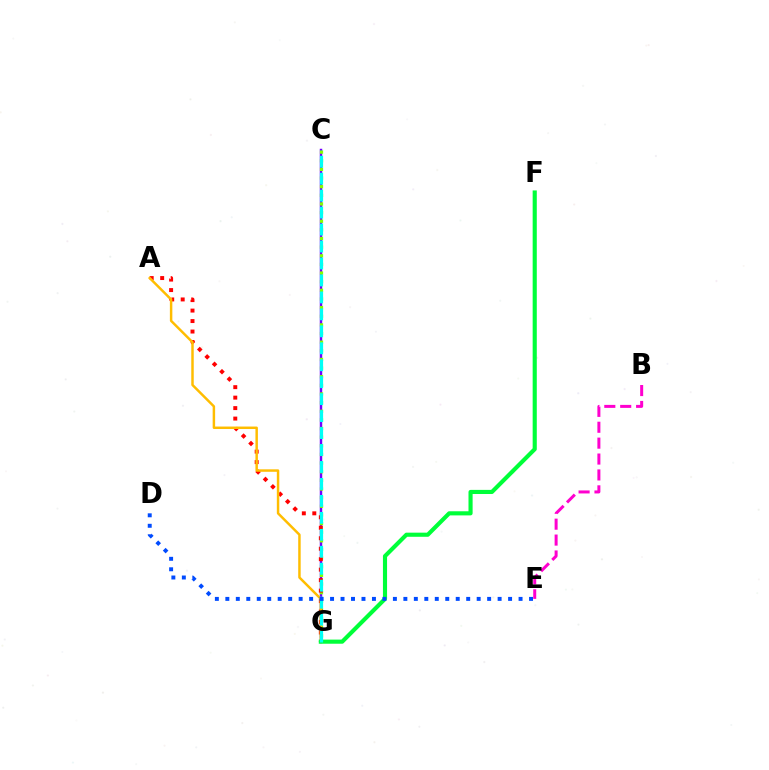{('C', 'G'): [{'color': '#7200ff', 'line_style': 'solid', 'thickness': 1.77}, {'color': '#84ff00', 'line_style': 'dotted', 'thickness': 2.35}, {'color': '#00fff6', 'line_style': 'dashed', 'thickness': 2.3}], ('A', 'G'): [{'color': '#ff0000', 'line_style': 'dotted', 'thickness': 2.85}, {'color': '#ffbd00', 'line_style': 'solid', 'thickness': 1.78}], ('B', 'E'): [{'color': '#ff00cf', 'line_style': 'dashed', 'thickness': 2.16}], ('F', 'G'): [{'color': '#00ff39', 'line_style': 'solid', 'thickness': 2.97}], ('D', 'E'): [{'color': '#004bff', 'line_style': 'dotted', 'thickness': 2.85}]}